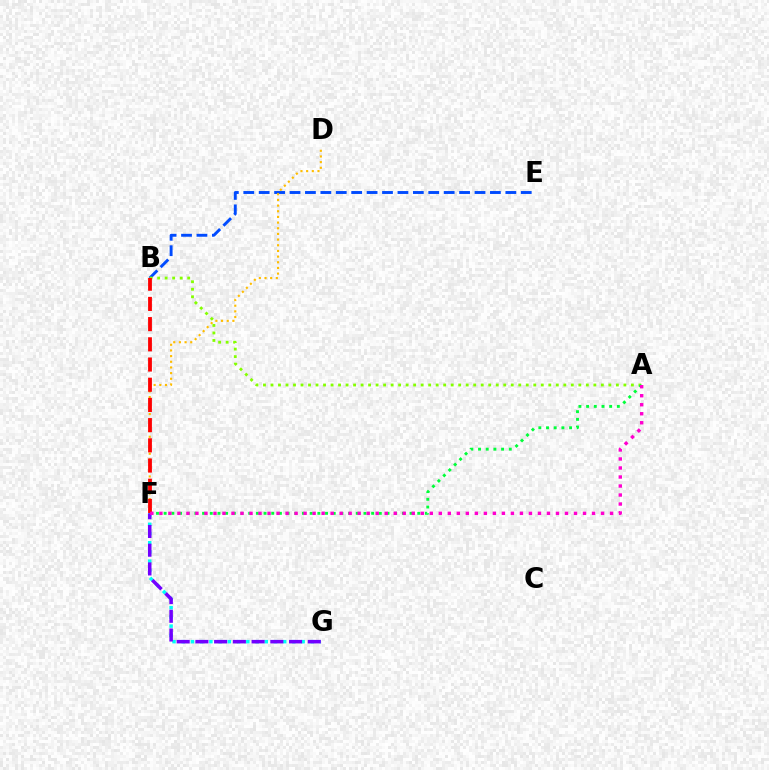{('B', 'E'): [{'color': '#004bff', 'line_style': 'dashed', 'thickness': 2.09}], ('F', 'G'): [{'color': '#00fff6', 'line_style': 'dotted', 'thickness': 2.51}, {'color': '#7200ff', 'line_style': 'dashed', 'thickness': 2.54}], ('D', 'F'): [{'color': '#ffbd00', 'line_style': 'dotted', 'thickness': 1.54}], ('A', 'B'): [{'color': '#84ff00', 'line_style': 'dotted', 'thickness': 2.04}], ('A', 'F'): [{'color': '#00ff39', 'line_style': 'dotted', 'thickness': 2.09}, {'color': '#ff00cf', 'line_style': 'dotted', 'thickness': 2.45}], ('B', 'F'): [{'color': '#ff0000', 'line_style': 'dashed', 'thickness': 2.74}]}